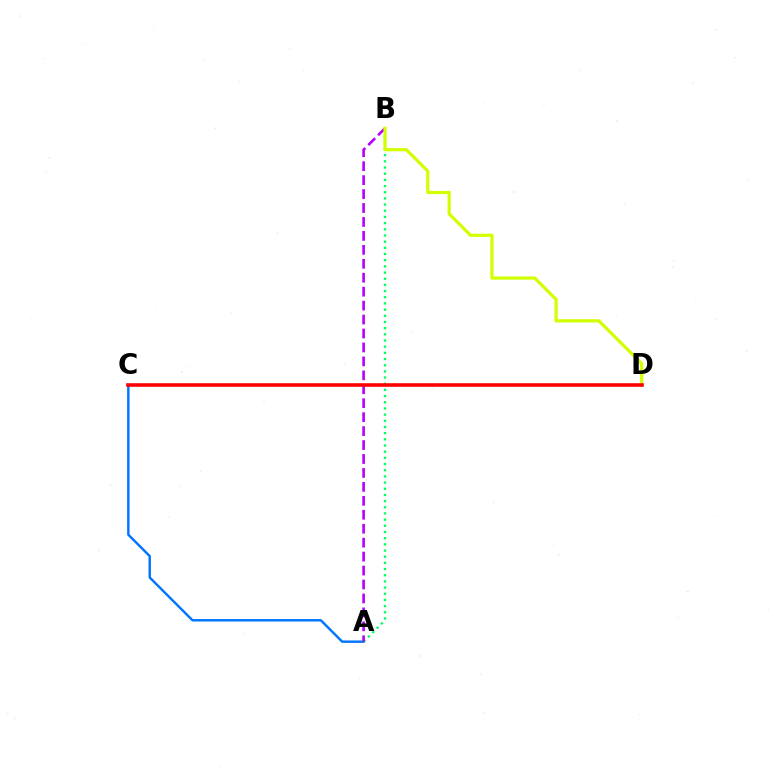{('A', 'C'): [{'color': '#0074ff', 'line_style': 'solid', 'thickness': 1.74}], ('A', 'B'): [{'color': '#00ff5c', 'line_style': 'dotted', 'thickness': 1.68}, {'color': '#b900ff', 'line_style': 'dashed', 'thickness': 1.89}], ('B', 'D'): [{'color': '#d1ff00', 'line_style': 'solid', 'thickness': 2.31}], ('C', 'D'): [{'color': '#ff0000', 'line_style': 'solid', 'thickness': 2.57}]}